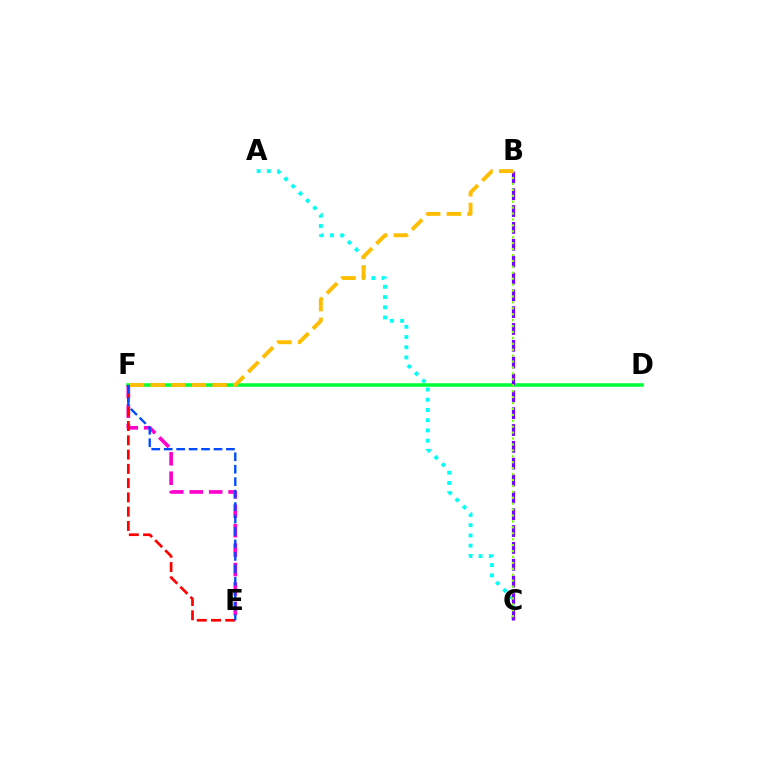{('A', 'C'): [{'color': '#00fff6', 'line_style': 'dotted', 'thickness': 2.78}], ('D', 'F'): [{'color': '#00ff39', 'line_style': 'solid', 'thickness': 2.55}], ('E', 'F'): [{'color': '#ff00cf', 'line_style': 'dashed', 'thickness': 2.64}, {'color': '#ff0000', 'line_style': 'dashed', 'thickness': 1.94}, {'color': '#004bff', 'line_style': 'dashed', 'thickness': 1.69}], ('B', 'C'): [{'color': '#7200ff', 'line_style': 'dashed', 'thickness': 2.29}, {'color': '#84ff00', 'line_style': 'dotted', 'thickness': 1.61}], ('B', 'F'): [{'color': '#ffbd00', 'line_style': 'dashed', 'thickness': 2.8}]}